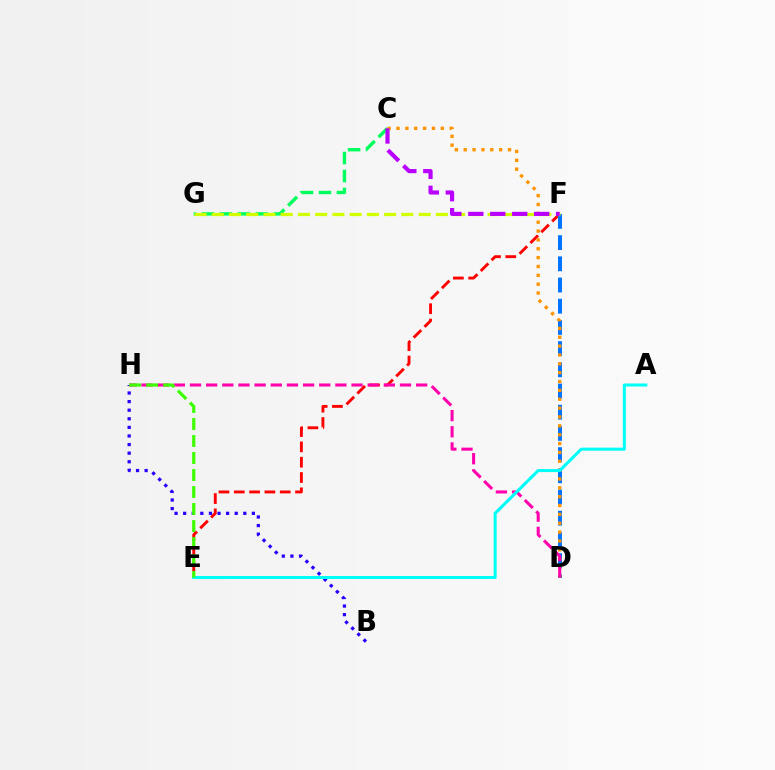{('E', 'F'): [{'color': '#ff0000', 'line_style': 'dashed', 'thickness': 2.08}], ('D', 'F'): [{'color': '#0074ff', 'line_style': 'dashed', 'thickness': 2.88}], ('C', 'G'): [{'color': '#00ff5c', 'line_style': 'dashed', 'thickness': 2.44}], ('B', 'H'): [{'color': '#2500ff', 'line_style': 'dotted', 'thickness': 2.33}], ('F', 'G'): [{'color': '#d1ff00', 'line_style': 'dashed', 'thickness': 2.34}], ('C', 'D'): [{'color': '#ff9400', 'line_style': 'dotted', 'thickness': 2.41}], ('D', 'H'): [{'color': '#ff00ac', 'line_style': 'dashed', 'thickness': 2.19}], ('A', 'E'): [{'color': '#00fff6', 'line_style': 'solid', 'thickness': 2.19}], ('C', 'F'): [{'color': '#b900ff', 'line_style': 'dashed', 'thickness': 2.98}], ('E', 'H'): [{'color': '#3dff00', 'line_style': 'dashed', 'thickness': 2.31}]}